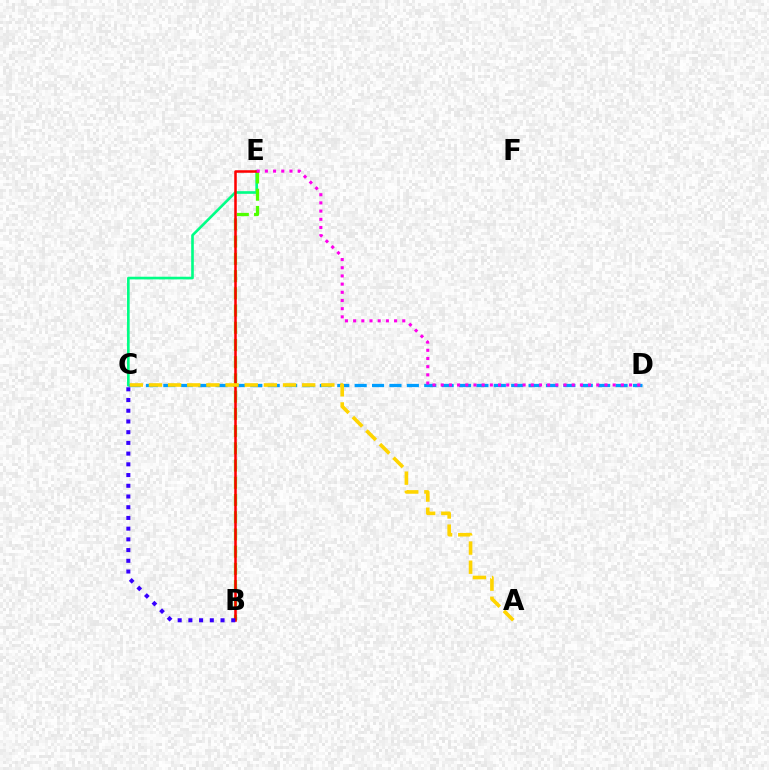{('C', 'D'): [{'color': '#009eff', 'line_style': 'dashed', 'thickness': 2.36}], ('C', 'E'): [{'color': '#00ff86', 'line_style': 'solid', 'thickness': 1.9}], ('B', 'E'): [{'color': '#4fff00', 'line_style': 'dashed', 'thickness': 2.34}, {'color': '#ff0000', 'line_style': 'solid', 'thickness': 1.83}], ('B', 'C'): [{'color': '#3700ff', 'line_style': 'dotted', 'thickness': 2.91}], ('D', 'E'): [{'color': '#ff00ed', 'line_style': 'dotted', 'thickness': 2.22}], ('A', 'C'): [{'color': '#ffd500', 'line_style': 'dashed', 'thickness': 2.6}]}